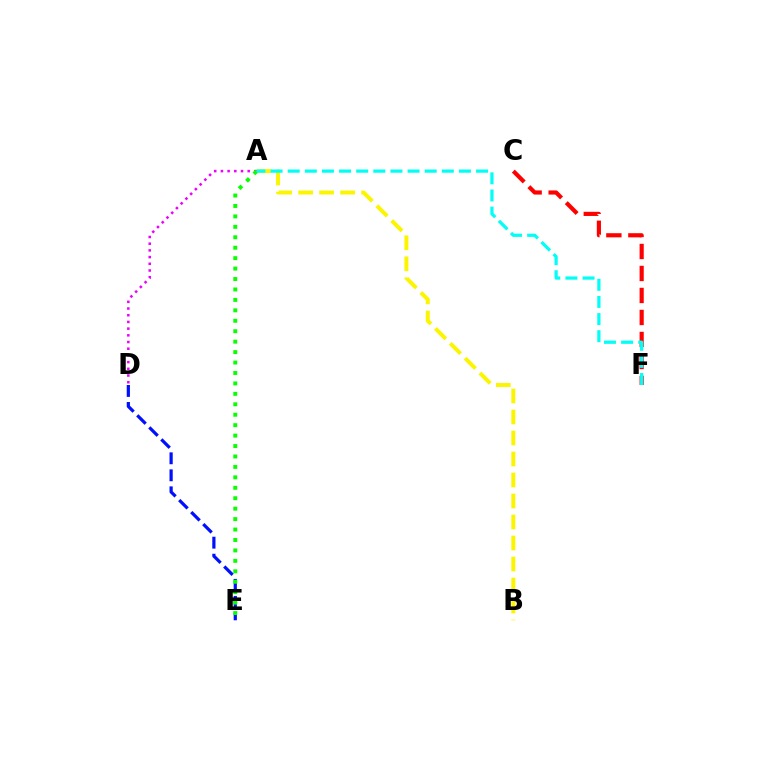{('D', 'E'): [{'color': '#0010ff', 'line_style': 'dashed', 'thickness': 2.31}], ('A', 'B'): [{'color': '#fcf500', 'line_style': 'dashed', 'thickness': 2.85}], ('A', 'D'): [{'color': '#ee00ff', 'line_style': 'dotted', 'thickness': 1.82}], ('A', 'E'): [{'color': '#08ff00', 'line_style': 'dotted', 'thickness': 2.84}], ('C', 'F'): [{'color': '#ff0000', 'line_style': 'dashed', 'thickness': 2.99}], ('A', 'F'): [{'color': '#00fff6', 'line_style': 'dashed', 'thickness': 2.33}]}